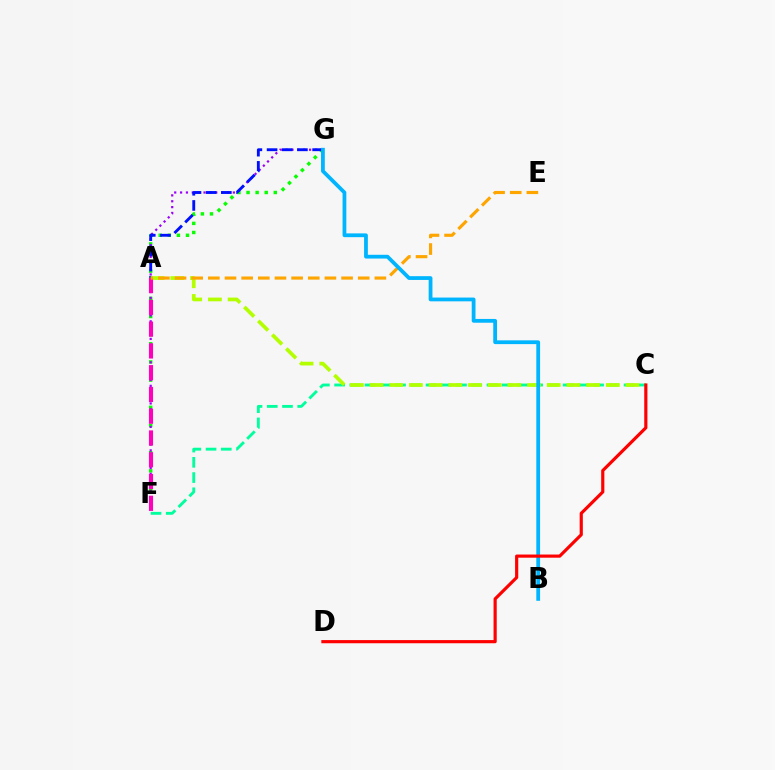{('C', 'F'): [{'color': '#00ff9d', 'line_style': 'dashed', 'thickness': 2.07}], ('F', 'G'): [{'color': '#08ff00', 'line_style': 'dotted', 'thickness': 2.47}, {'color': '#9b00ff', 'line_style': 'dotted', 'thickness': 1.59}], ('A', 'G'): [{'color': '#0010ff', 'line_style': 'dashed', 'thickness': 2.06}], ('A', 'C'): [{'color': '#b3ff00', 'line_style': 'dashed', 'thickness': 2.67}], ('A', 'F'): [{'color': '#ff00bd', 'line_style': 'dashed', 'thickness': 2.96}], ('A', 'E'): [{'color': '#ffa500', 'line_style': 'dashed', 'thickness': 2.26}], ('B', 'G'): [{'color': '#00b5ff', 'line_style': 'solid', 'thickness': 2.72}], ('C', 'D'): [{'color': '#ff0000', 'line_style': 'solid', 'thickness': 2.28}]}